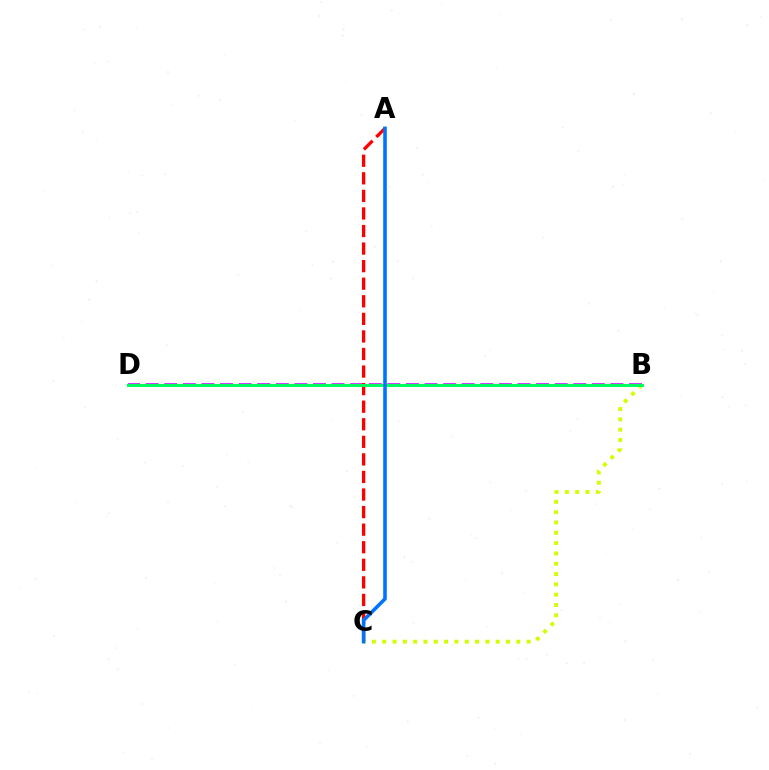{('B', 'D'): [{'color': '#b900ff', 'line_style': 'dashed', 'thickness': 2.53}, {'color': '#00ff5c', 'line_style': 'solid', 'thickness': 2.16}], ('B', 'C'): [{'color': '#d1ff00', 'line_style': 'dotted', 'thickness': 2.8}], ('A', 'C'): [{'color': '#ff0000', 'line_style': 'dashed', 'thickness': 2.39}, {'color': '#0074ff', 'line_style': 'solid', 'thickness': 2.58}]}